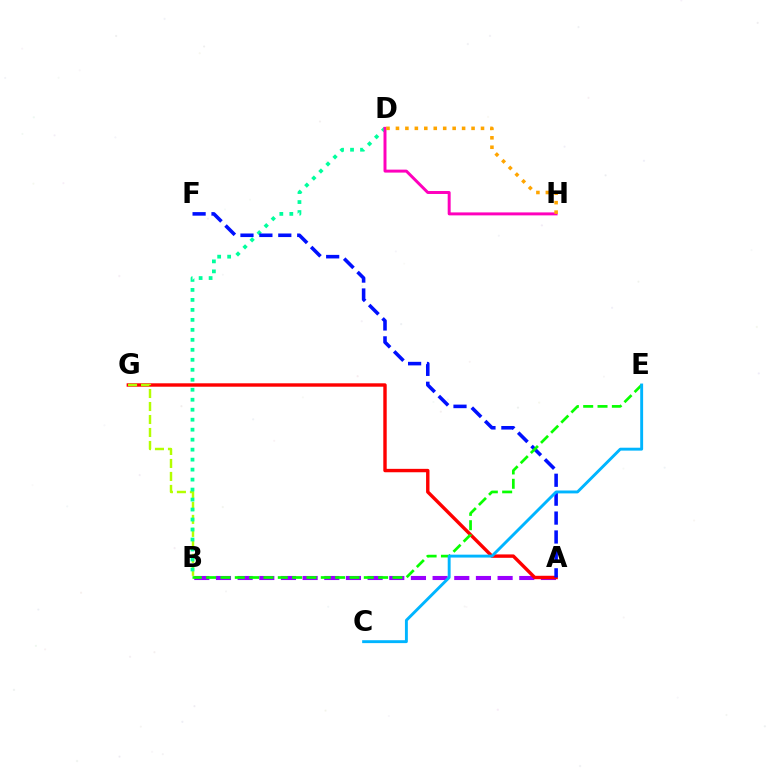{('A', 'B'): [{'color': '#9b00ff', 'line_style': 'dashed', 'thickness': 2.94}], ('A', 'G'): [{'color': '#ff0000', 'line_style': 'solid', 'thickness': 2.45}], ('B', 'G'): [{'color': '#b3ff00', 'line_style': 'dashed', 'thickness': 1.76}], ('B', 'D'): [{'color': '#00ff9d', 'line_style': 'dotted', 'thickness': 2.71}], ('A', 'F'): [{'color': '#0010ff', 'line_style': 'dashed', 'thickness': 2.57}], ('D', 'H'): [{'color': '#ff00bd', 'line_style': 'solid', 'thickness': 2.14}, {'color': '#ffa500', 'line_style': 'dotted', 'thickness': 2.57}], ('B', 'E'): [{'color': '#08ff00', 'line_style': 'dashed', 'thickness': 1.95}], ('C', 'E'): [{'color': '#00b5ff', 'line_style': 'solid', 'thickness': 2.09}]}